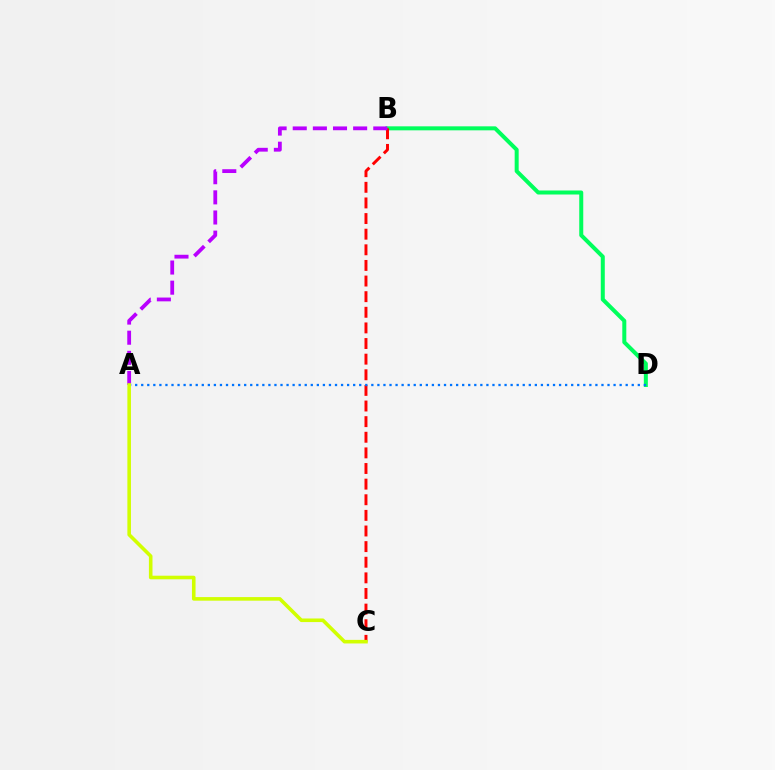{('B', 'D'): [{'color': '#00ff5c', 'line_style': 'solid', 'thickness': 2.88}], ('B', 'C'): [{'color': '#ff0000', 'line_style': 'dashed', 'thickness': 2.12}], ('A', 'B'): [{'color': '#b900ff', 'line_style': 'dashed', 'thickness': 2.73}], ('A', 'D'): [{'color': '#0074ff', 'line_style': 'dotted', 'thickness': 1.65}], ('A', 'C'): [{'color': '#d1ff00', 'line_style': 'solid', 'thickness': 2.58}]}